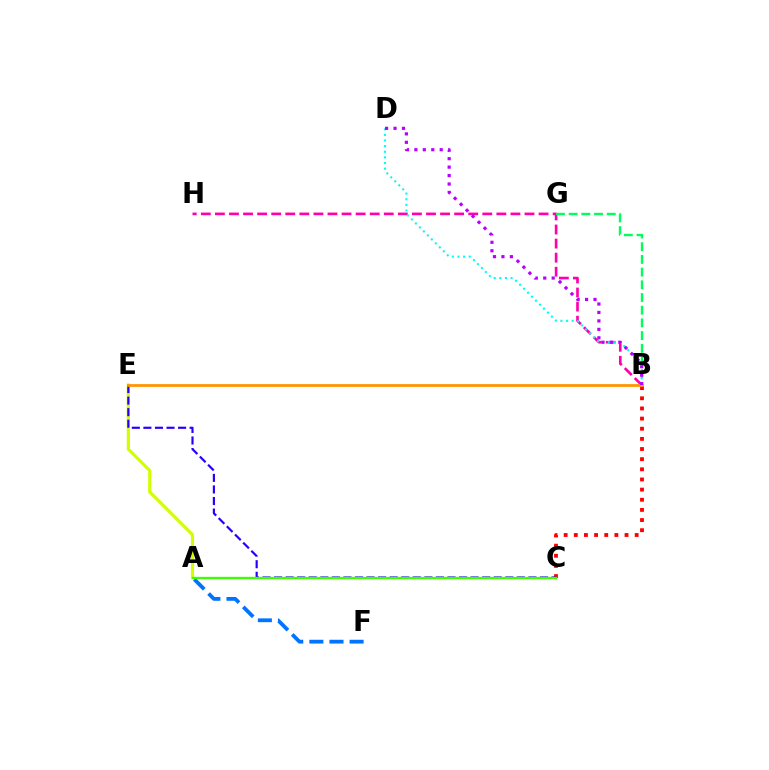{('A', 'F'): [{'color': '#0074ff', 'line_style': 'dashed', 'thickness': 2.73}], ('B', 'C'): [{'color': '#ff0000', 'line_style': 'dotted', 'thickness': 2.76}], ('B', 'H'): [{'color': '#ff00ac', 'line_style': 'dashed', 'thickness': 1.91}], ('A', 'E'): [{'color': '#d1ff00', 'line_style': 'solid', 'thickness': 2.29}], ('C', 'E'): [{'color': '#2500ff', 'line_style': 'dashed', 'thickness': 1.57}], ('A', 'C'): [{'color': '#3dff00', 'line_style': 'solid', 'thickness': 1.68}], ('B', 'G'): [{'color': '#00ff5c', 'line_style': 'dashed', 'thickness': 1.72}], ('B', 'D'): [{'color': '#00fff6', 'line_style': 'dotted', 'thickness': 1.53}, {'color': '#b900ff', 'line_style': 'dotted', 'thickness': 2.29}], ('B', 'E'): [{'color': '#ff9400', 'line_style': 'solid', 'thickness': 1.98}]}